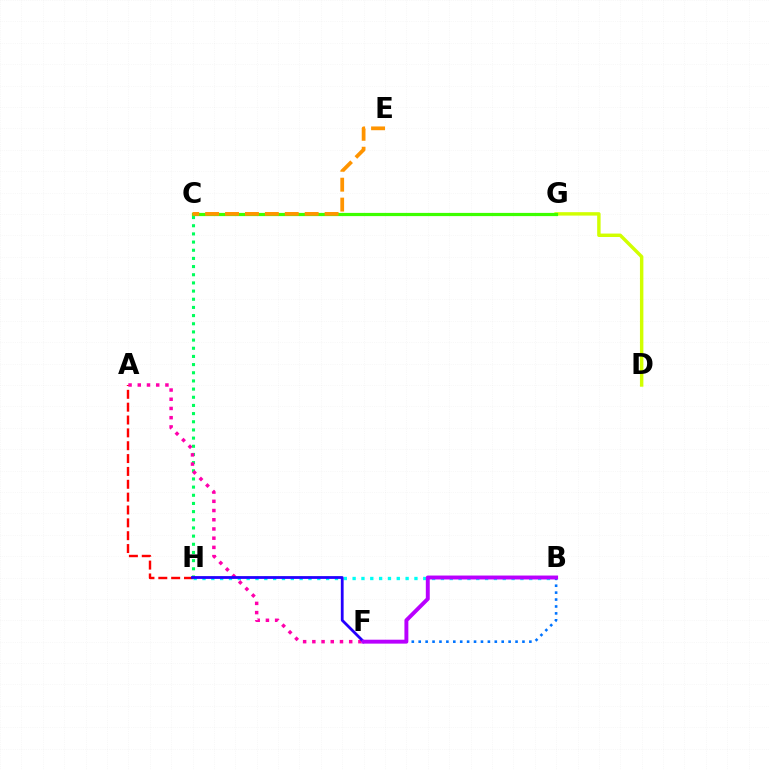{('B', 'H'): [{'color': '#00fff6', 'line_style': 'dotted', 'thickness': 2.4}], ('A', 'H'): [{'color': '#ff0000', 'line_style': 'dashed', 'thickness': 1.75}], ('C', 'H'): [{'color': '#00ff5c', 'line_style': 'dotted', 'thickness': 2.22}], ('A', 'F'): [{'color': '#ff00ac', 'line_style': 'dotted', 'thickness': 2.5}], ('D', 'G'): [{'color': '#d1ff00', 'line_style': 'solid', 'thickness': 2.47}], ('C', 'G'): [{'color': '#3dff00', 'line_style': 'solid', 'thickness': 2.3}], ('C', 'E'): [{'color': '#ff9400', 'line_style': 'dashed', 'thickness': 2.71}], ('B', 'F'): [{'color': '#0074ff', 'line_style': 'dotted', 'thickness': 1.88}, {'color': '#b900ff', 'line_style': 'solid', 'thickness': 2.83}], ('F', 'H'): [{'color': '#2500ff', 'line_style': 'solid', 'thickness': 2.01}]}